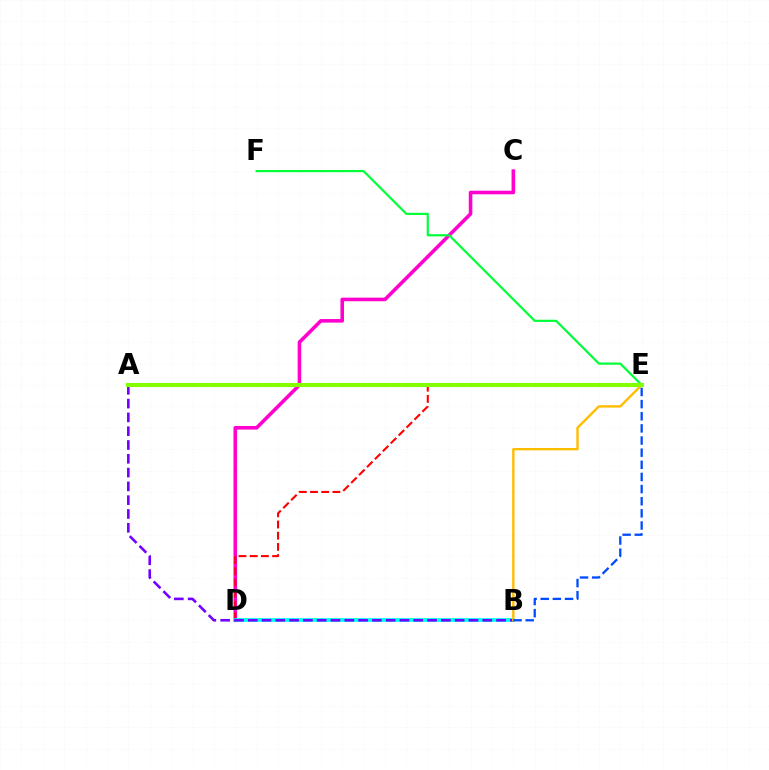{('C', 'D'): [{'color': '#ff00cf', 'line_style': 'solid', 'thickness': 2.58}], ('D', 'E'): [{'color': '#ff0000', 'line_style': 'dashed', 'thickness': 1.52}], ('B', 'D'): [{'color': '#00fff6', 'line_style': 'solid', 'thickness': 2.71}], ('A', 'B'): [{'color': '#7200ff', 'line_style': 'dashed', 'thickness': 1.87}], ('E', 'F'): [{'color': '#00ff39', 'line_style': 'solid', 'thickness': 1.58}], ('B', 'E'): [{'color': '#ffbd00', 'line_style': 'solid', 'thickness': 1.72}, {'color': '#004bff', 'line_style': 'dashed', 'thickness': 1.65}], ('A', 'E'): [{'color': '#84ff00', 'line_style': 'solid', 'thickness': 2.94}]}